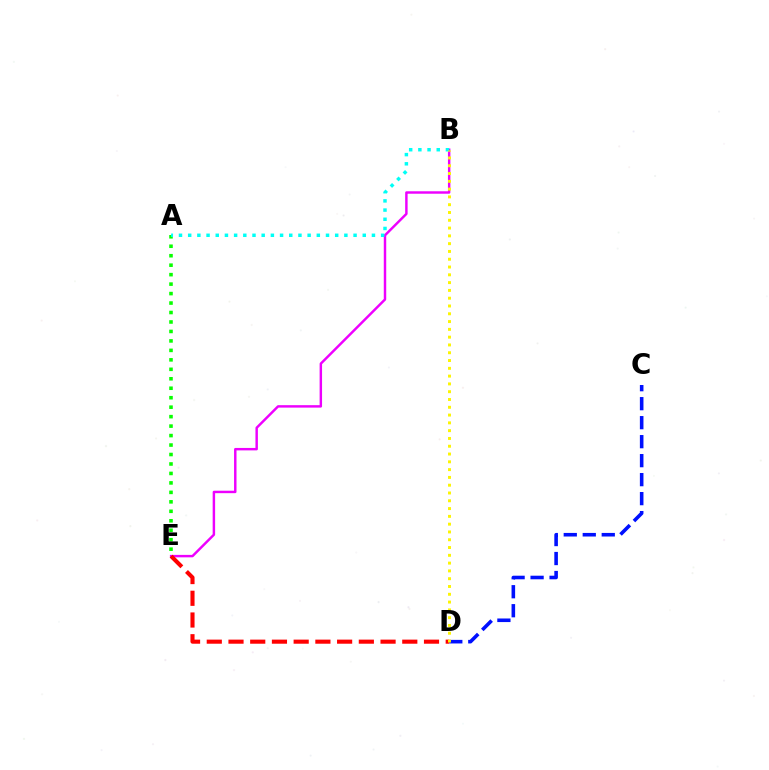{('B', 'E'): [{'color': '#ee00ff', 'line_style': 'solid', 'thickness': 1.76}], ('D', 'E'): [{'color': '#ff0000', 'line_style': 'dashed', 'thickness': 2.95}], ('A', 'E'): [{'color': '#08ff00', 'line_style': 'dotted', 'thickness': 2.57}], ('A', 'B'): [{'color': '#00fff6', 'line_style': 'dotted', 'thickness': 2.5}], ('C', 'D'): [{'color': '#0010ff', 'line_style': 'dashed', 'thickness': 2.58}], ('B', 'D'): [{'color': '#fcf500', 'line_style': 'dotted', 'thickness': 2.12}]}